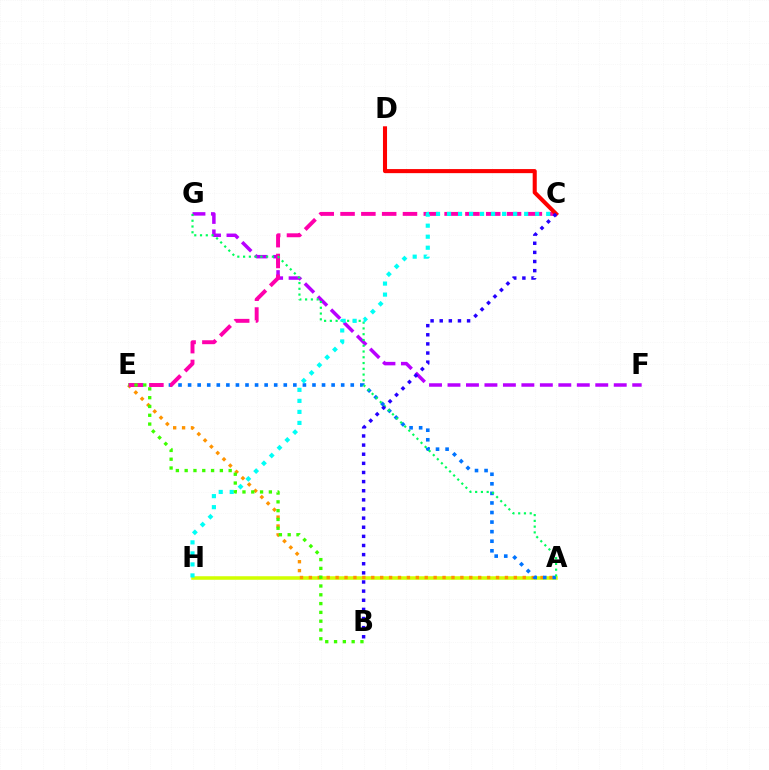{('F', 'G'): [{'color': '#b900ff', 'line_style': 'dashed', 'thickness': 2.51}], ('A', 'H'): [{'color': '#d1ff00', 'line_style': 'solid', 'thickness': 2.54}], ('A', 'E'): [{'color': '#ff9400', 'line_style': 'dotted', 'thickness': 2.42}, {'color': '#0074ff', 'line_style': 'dotted', 'thickness': 2.6}], ('C', 'E'): [{'color': '#ff00ac', 'line_style': 'dashed', 'thickness': 2.83}], ('A', 'G'): [{'color': '#00ff5c', 'line_style': 'dotted', 'thickness': 1.57}], ('C', 'H'): [{'color': '#00fff6', 'line_style': 'dotted', 'thickness': 2.99}], ('C', 'D'): [{'color': '#ff0000', 'line_style': 'solid', 'thickness': 2.93}], ('B', 'C'): [{'color': '#2500ff', 'line_style': 'dotted', 'thickness': 2.48}], ('B', 'E'): [{'color': '#3dff00', 'line_style': 'dotted', 'thickness': 2.39}]}